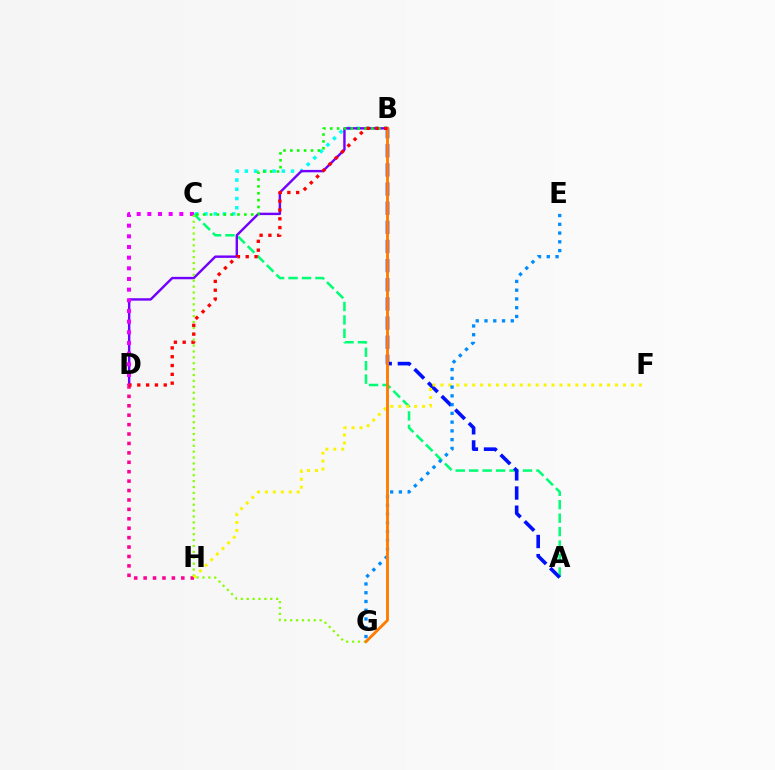{('A', 'C'): [{'color': '#00ff74', 'line_style': 'dashed', 'thickness': 1.83}], ('A', 'B'): [{'color': '#0010ff', 'line_style': 'dashed', 'thickness': 2.6}], ('B', 'C'): [{'color': '#00fff6', 'line_style': 'dotted', 'thickness': 2.51}, {'color': '#08ff00', 'line_style': 'dotted', 'thickness': 1.87}], ('B', 'D'): [{'color': '#7200ff', 'line_style': 'solid', 'thickness': 1.74}, {'color': '#ff0000', 'line_style': 'dotted', 'thickness': 2.4}], ('D', 'H'): [{'color': '#ff0094', 'line_style': 'dotted', 'thickness': 2.56}], ('C', 'D'): [{'color': '#ee00ff', 'line_style': 'dotted', 'thickness': 2.9}], ('C', 'G'): [{'color': '#84ff00', 'line_style': 'dotted', 'thickness': 1.6}], ('F', 'H'): [{'color': '#fcf500', 'line_style': 'dotted', 'thickness': 2.16}], ('E', 'G'): [{'color': '#008cff', 'line_style': 'dotted', 'thickness': 2.38}], ('B', 'G'): [{'color': '#ff7c00', 'line_style': 'solid', 'thickness': 2.06}]}